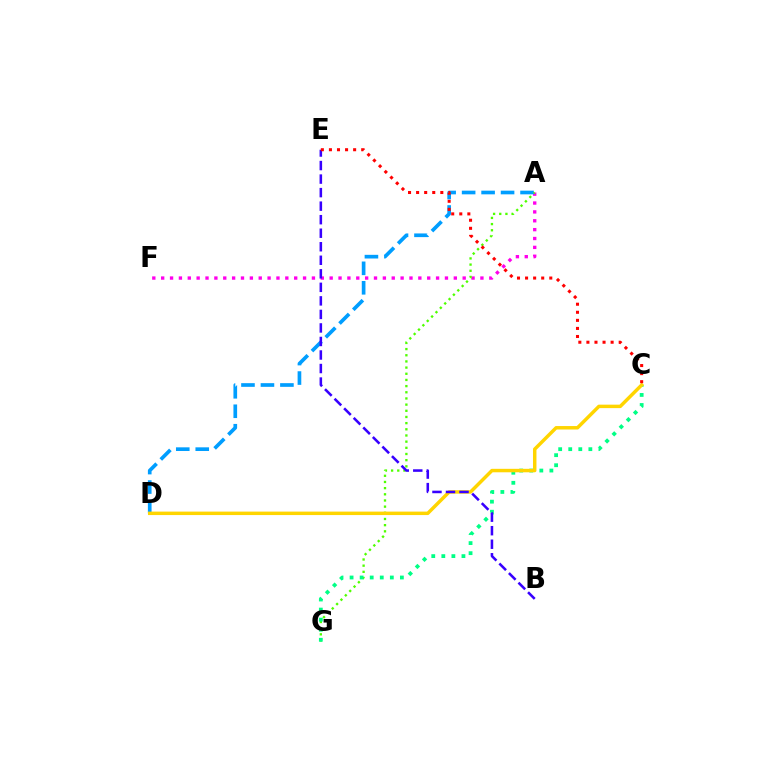{('A', 'F'): [{'color': '#ff00ed', 'line_style': 'dotted', 'thickness': 2.41}], ('A', 'D'): [{'color': '#009eff', 'line_style': 'dashed', 'thickness': 2.65}], ('A', 'G'): [{'color': '#4fff00', 'line_style': 'dotted', 'thickness': 1.68}], ('C', 'G'): [{'color': '#00ff86', 'line_style': 'dotted', 'thickness': 2.73}], ('C', 'D'): [{'color': '#ffd500', 'line_style': 'solid', 'thickness': 2.49}], ('B', 'E'): [{'color': '#3700ff', 'line_style': 'dashed', 'thickness': 1.84}], ('C', 'E'): [{'color': '#ff0000', 'line_style': 'dotted', 'thickness': 2.19}]}